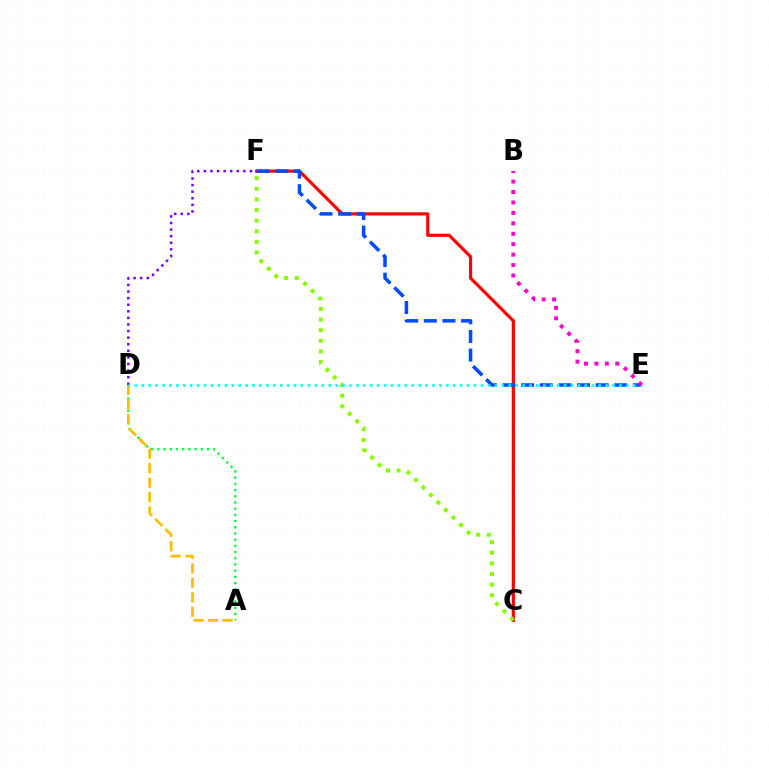{('C', 'F'): [{'color': '#ff0000', 'line_style': 'solid', 'thickness': 2.29}, {'color': '#84ff00', 'line_style': 'dotted', 'thickness': 2.89}], ('E', 'F'): [{'color': '#004bff', 'line_style': 'dashed', 'thickness': 2.53}], ('A', 'D'): [{'color': '#00ff39', 'line_style': 'dotted', 'thickness': 1.68}, {'color': '#ffbd00', 'line_style': 'dashed', 'thickness': 1.97}], ('D', 'F'): [{'color': '#7200ff', 'line_style': 'dotted', 'thickness': 1.79}], ('D', 'E'): [{'color': '#00fff6', 'line_style': 'dotted', 'thickness': 1.88}], ('B', 'E'): [{'color': '#ff00cf', 'line_style': 'dotted', 'thickness': 2.84}]}